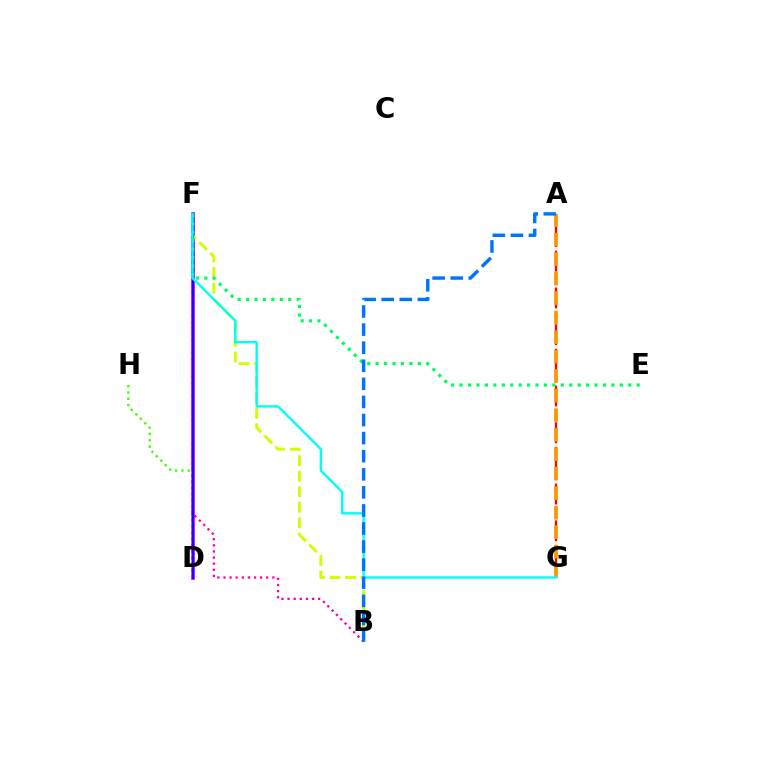{('A', 'G'): [{'color': '#ff0000', 'line_style': 'dashed', 'thickness': 1.66}, {'color': '#ff9400', 'line_style': 'dashed', 'thickness': 2.65}], ('D', 'F'): [{'color': '#b900ff', 'line_style': 'solid', 'thickness': 2.61}, {'color': '#2500ff', 'line_style': 'solid', 'thickness': 1.55}], ('D', 'H'): [{'color': '#3dff00', 'line_style': 'dotted', 'thickness': 1.71}], ('B', 'F'): [{'color': '#d1ff00', 'line_style': 'dashed', 'thickness': 2.11}, {'color': '#ff00ac', 'line_style': 'dotted', 'thickness': 1.66}], ('E', 'F'): [{'color': '#00ff5c', 'line_style': 'dotted', 'thickness': 2.29}], ('F', 'G'): [{'color': '#00fff6', 'line_style': 'solid', 'thickness': 1.72}], ('A', 'B'): [{'color': '#0074ff', 'line_style': 'dashed', 'thickness': 2.46}]}